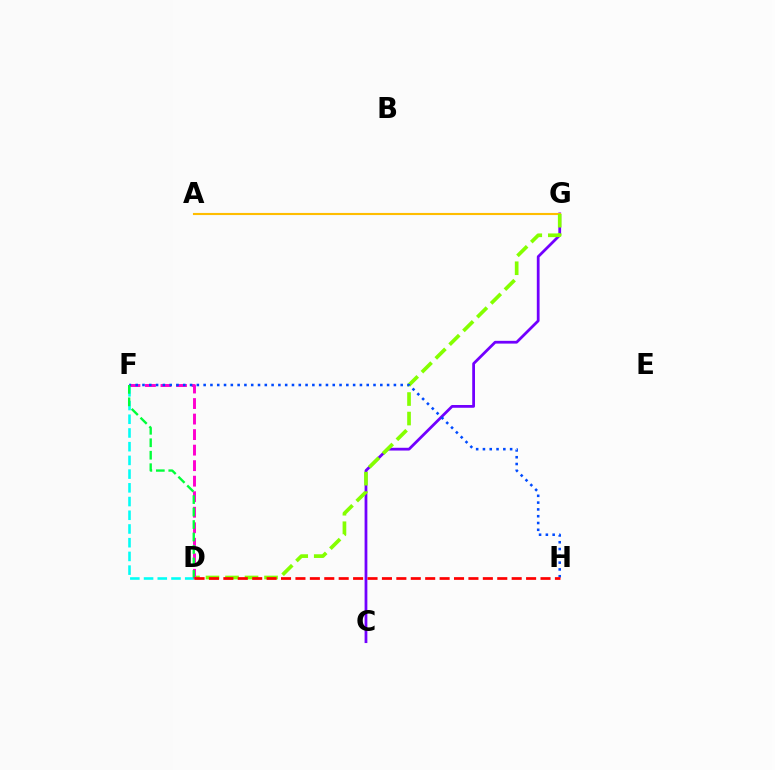{('C', 'G'): [{'color': '#7200ff', 'line_style': 'solid', 'thickness': 1.99}], ('A', 'G'): [{'color': '#ffbd00', 'line_style': 'solid', 'thickness': 1.53}], ('D', 'F'): [{'color': '#00fff6', 'line_style': 'dashed', 'thickness': 1.86}, {'color': '#ff00cf', 'line_style': 'dashed', 'thickness': 2.11}, {'color': '#00ff39', 'line_style': 'dashed', 'thickness': 1.69}], ('D', 'G'): [{'color': '#84ff00', 'line_style': 'dashed', 'thickness': 2.65}], ('F', 'H'): [{'color': '#004bff', 'line_style': 'dotted', 'thickness': 1.85}], ('D', 'H'): [{'color': '#ff0000', 'line_style': 'dashed', 'thickness': 1.96}]}